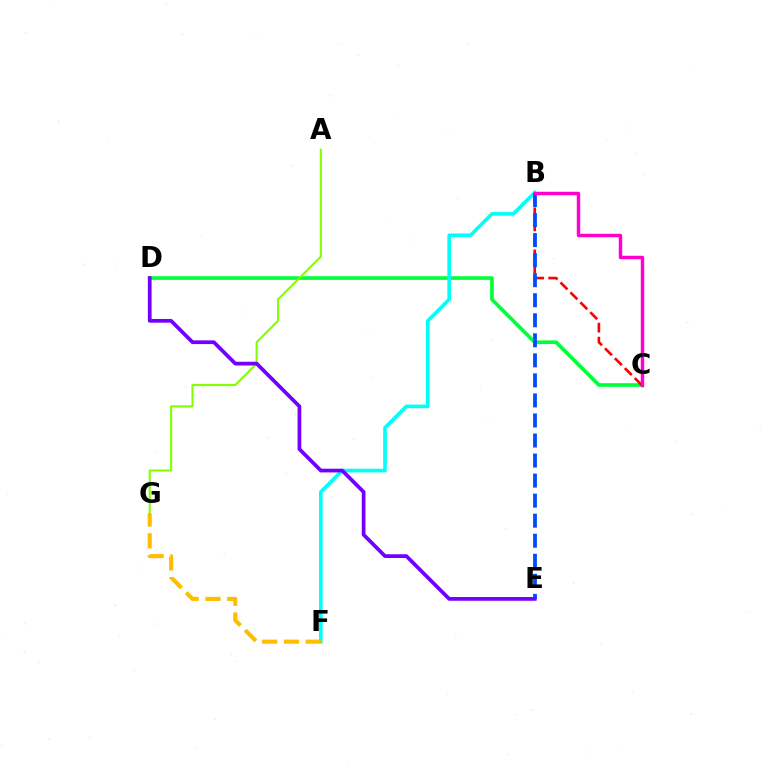{('C', 'D'): [{'color': '#00ff39', 'line_style': 'solid', 'thickness': 2.62}], ('B', 'C'): [{'color': '#ff0000', 'line_style': 'dashed', 'thickness': 1.91}, {'color': '#ff00cf', 'line_style': 'solid', 'thickness': 2.48}], ('A', 'G'): [{'color': '#84ff00', 'line_style': 'solid', 'thickness': 1.53}], ('B', 'F'): [{'color': '#00fff6', 'line_style': 'solid', 'thickness': 2.61}], ('F', 'G'): [{'color': '#ffbd00', 'line_style': 'dashed', 'thickness': 2.96}], ('B', 'E'): [{'color': '#004bff', 'line_style': 'dashed', 'thickness': 2.72}], ('D', 'E'): [{'color': '#7200ff', 'line_style': 'solid', 'thickness': 2.69}]}